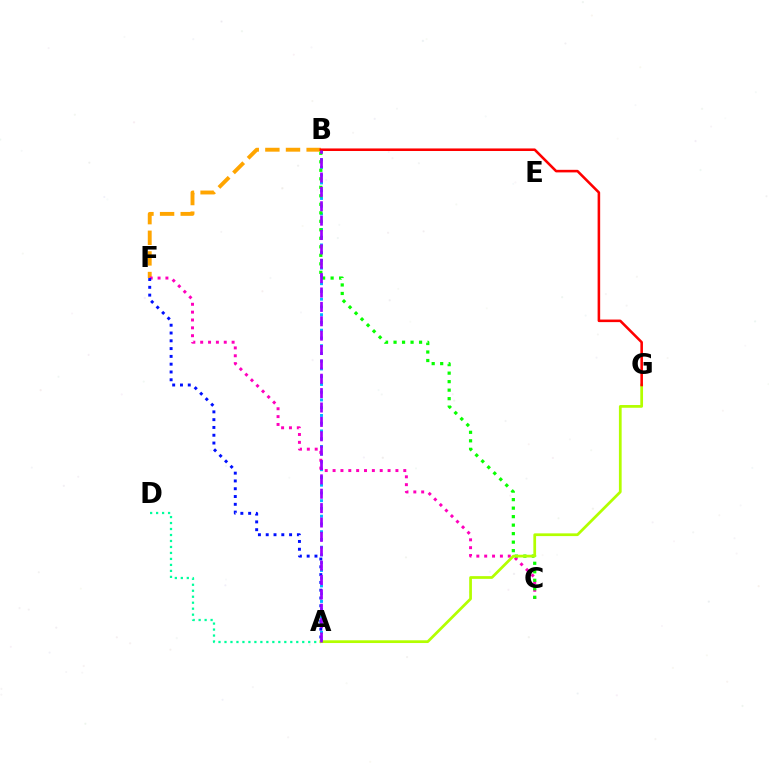{('A', 'B'): [{'color': '#00b5ff', 'line_style': 'dotted', 'thickness': 2.11}, {'color': '#9b00ff', 'line_style': 'dashed', 'thickness': 1.95}], ('A', 'D'): [{'color': '#00ff9d', 'line_style': 'dotted', 'thickness': 1.63}], ('B', 'F'): [{'color': '#ffa500', 'line_style': 'dashed', 'thickness': 2.8}], ('C', 'F'): [{'color': '#ff00bd', 'line_style': 'dotted', 'thickness': 2.13}], ('B', 'C'): [{'color': '#08ff00', 'line_style': 'dotted', 'thickness': 2.31}], ('A', 'G'): [{'color': '#b3ff00', 'line_style': 'solid', 'thickness': 1.97}], ('A', 'F'): [{'color': '#0010ff', 'line_style': 'dotted', 'thickness': 2.12}], ('B', 'G'): [{'color': '#ff0000', 'line_style': 'solid', 'thickness': 1.85}]}